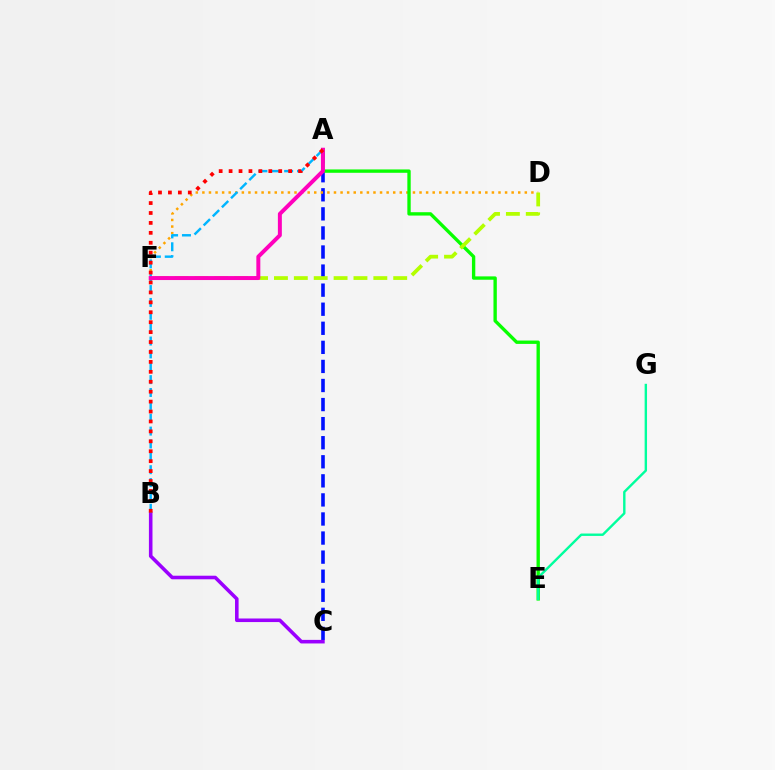{('A', 'C'): [{'color': '#0010ff', 'line_style': 'dashed', 'thickness': 2.59}], ('B', 'C'): [{'color': '#9b00ff', 'line_style': 'solid', 'thickness': 2.57}], ('D', 'F'): [{'color': '#ffa500', 'line_style': 'dotted', 'thickness': 1.79}, {'color': '#b3ff00', 'line_style': 'dashed', 'thickness': 2.7}], ('A', 'B'): [{'color': '#00b5ff', 'line_style': 'dashed', 'thickness': 1.75}, {'color': '#ff0000', 'line_style': 'dotted', 'thickness': 2.7}], ('A', 'E'): [{'color': '#08ff00', 'line_style': 'solid', 'thickness': 2.41}], ('A', 'F'): [{'color': '#ff00bd', 'line_style': 'solid', 'thickness': 2.86}], ('E', 'G'): [{'color': '#00ff9d', 'line_style': 'solid', 'thickness': 1.73}]}